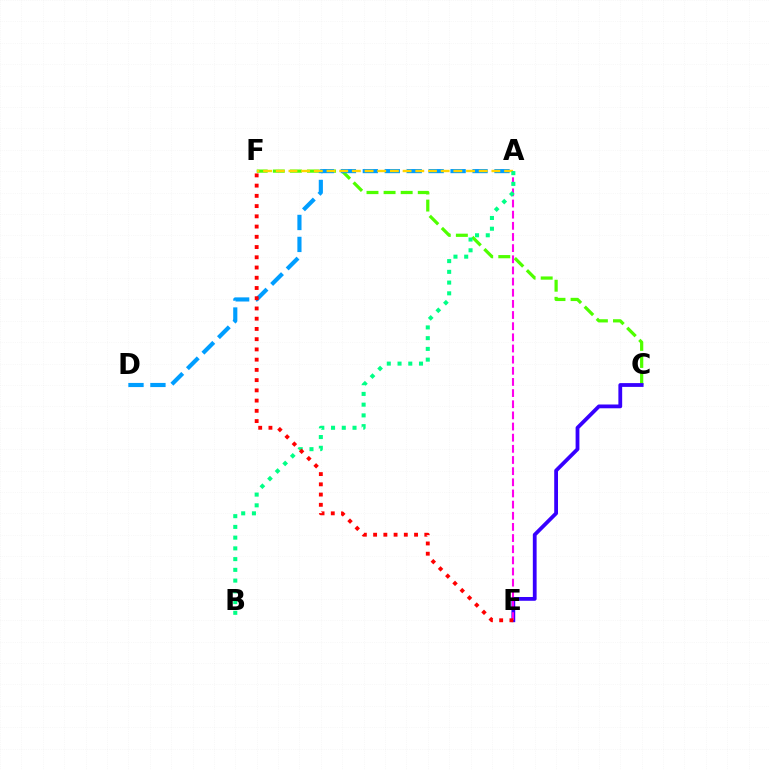{('C', 'F'): [{'color': '#4fff00', 'line_style': 'dashed', 'thickness': 2.32}], ('A', 'D'): [{'color': '#009eff', 'line_style': 'dashed', 'thickness': 2.98}], ('C', 'E'): [{'color': '#3700ff', 'line_style': 'solid', 'thickness': 2.73}], ('A', 'F'): [{'color': '#ffd500', 'line_style': 'dashed', 'thickness': 1.72}], ('A', 'E'): [{'color': '#ff00ed', 'line_style': 'dashed', 'thickness': 1.51}], ('A', 'B'): [{'color': '#00ff86', 'line_style': 'dotted', 'thickness': 2.92}], ('E', 'F'): [{'color': '#ff0000', 'line_style': 'dotted', 'thickness': 2.78}]}